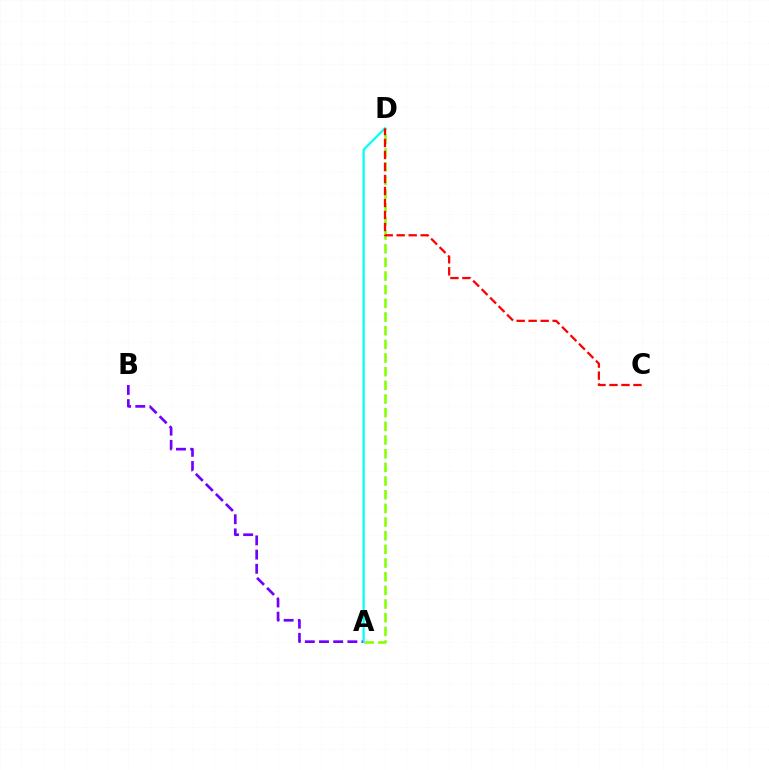{('A', 'D'): [{'color': '#84ff00', 'line_style': 'dashed', 'thickness': 1.86}, {'color': '#00fff6', 'line_style': 'solid', 'thickness': 1.6}], ('A', 'B'): [{'color': '#7200ff', 'line_style': 'dashed', 'thickness': 1.93}], ('C', 'D'): [{'color': '#ff0000', 'line_style': 'dashed', 'thickness': 1.63}]}